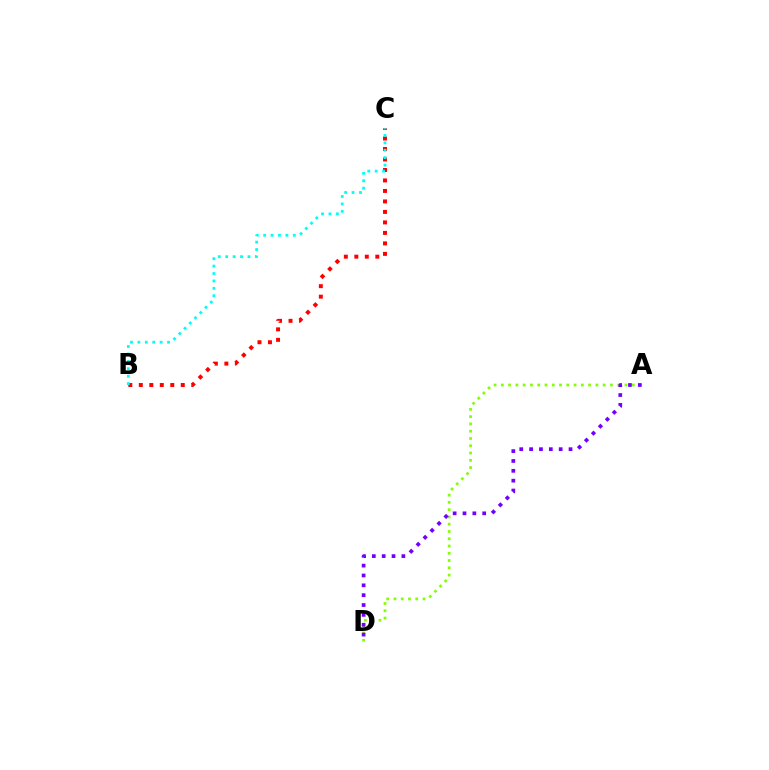{('B', 'C'): [{'color': '#ff0000', 'line_style': 'dotted', 'thickness': 2.85}, {'color': '#00fff6', 'line_style': 'dotted', 'thickness': 2.02}], ('A', 'D'): [{'color': '#84ff00', 'line_style': 'dotted', 'thickness': 1.98}, {'color': '#7200ff', 'line_style': 'dotted', 'thickness': 2.68}]}